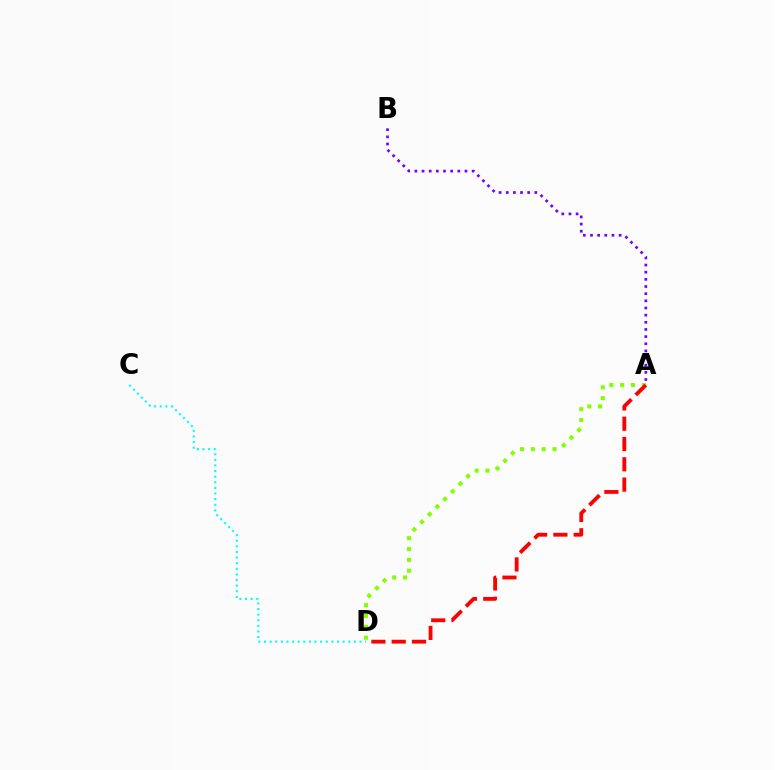{('A', 'D'): [{'color': '#84ff00', 'line_style': 'dotted', 'thickness': 2.94}, {'color': '#ff0000', 'line_style': 'dashed', 'thickness': 2.76}], ('C', 'D'): [{'color': '#00fff6', 'line_style': 'dotted', 'thickness': 1.53}], ('A', 'B'): [{'color': '#7200ff', 'line_style': 'dotted', 'thickness': 1.94}]}